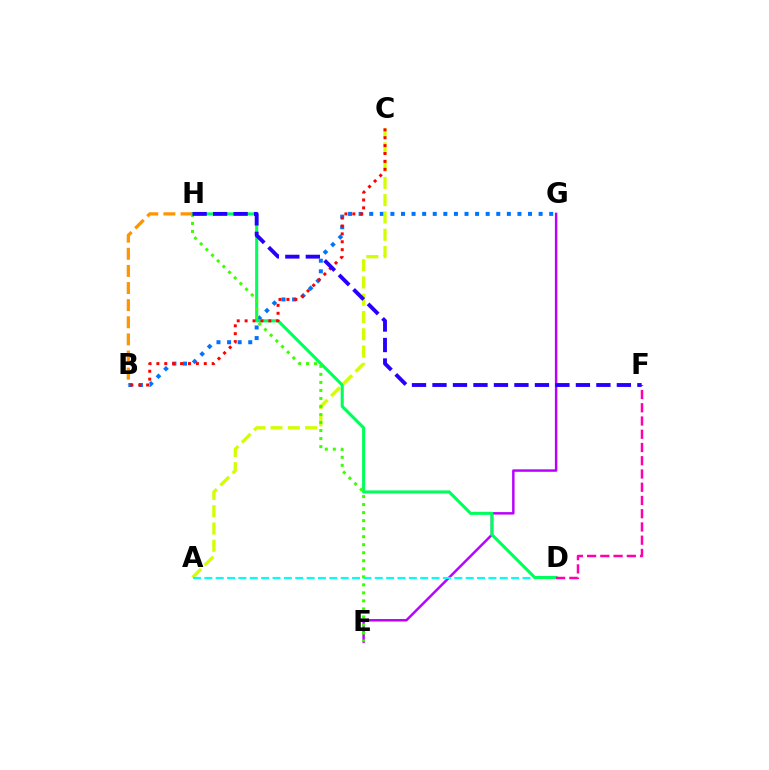{('B', 'H'): [{'color': '#ff9400', 'line_style': 'dashed', 'thickness': 2.33}], ('B', 'G'): [{'color': '#0074ff', 'line_style': 'dotted', 'thickness': 2.88}], ('A', 'C'): [{'color': '#d1ff00', 'line_style': 'dashed', 'thickness': 2.35}], ('E', 'G'): [{'color': '#b900ff', 'line_style': 'solid', 'thickness': 1.77}], ('A', 'D'): [{'color': '#00fff6', 'line_style': 'dashed', 'thickness': 1.54}], ('D', 'H'): [{'color': '#00ff5c', 'line_style': 'solid', 'thickness': 2.21}], ('E', 'H'): [{'color': '#3dff00', 'line_style': 'dotted', 'thickness': 2.18}], ('D', 'F'): [{'color': '#ff00ac', 'line_style': 'dashed', 'thickness': 1.8}], ('B', 'C'): [{'color': '#ff0000', 'line_style': 'dotted', 'thickness': 2.15}], ('F', 'H'): [{'color': '#2500ff', 'line_style': 'dashed', 'thickness': 2.78}]}